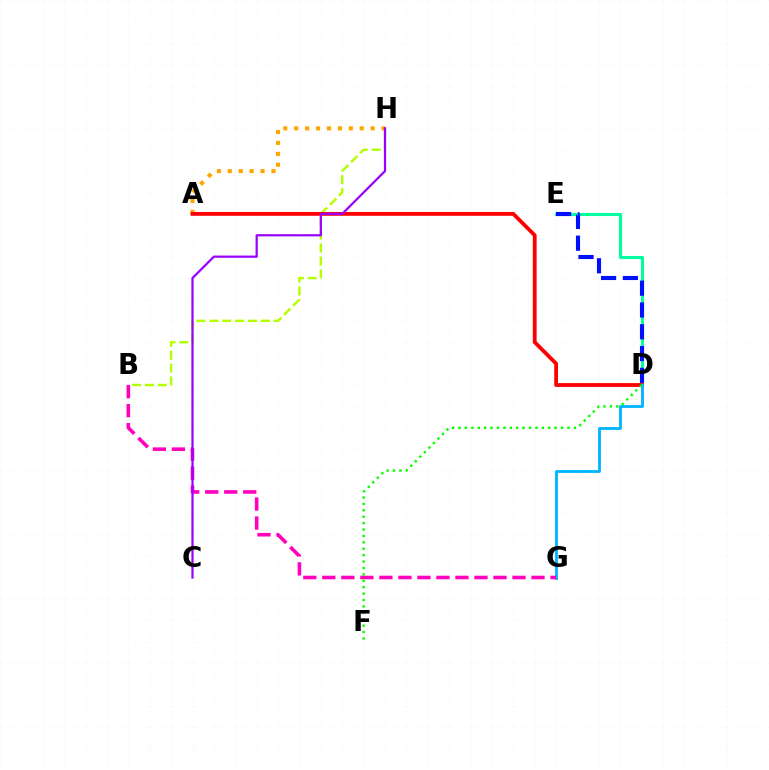{('B', 'H'): [{'color': '#b3ff00', 'line_style': 'dashed', 'thickness': 1.75}], ('D', 'E'): [{'color': '#00ff9d', 'line_style': 'solid', 'thickness': 2.23}, {'color': '#0010ff', 'line_style': 'dashed', 'thickness': 2.96}], ('A', 'H'): [{'color': '#ffa500', 'line_style': 'dotted', 'thickness': 2.97}], ('A', 'D'): [{'color': '#ff0000', 'line_style': 'solid', 'thickness': 2.74}], ('D', 'G'): [{'color': '#00b5ff', 'line_style': 'solid', 'thickness': 2.03}], ('B', 'G'): [{'color': '#ff00bd', 'line_style': 'dashed', 'thickness': 2.58}], ('C', 'H'): [{'color': '#9b00ff', 'line_style': 'solid', 'thickness': 1.6}], ('D', 'F'): [{'color': '#08ff00', 'line_style': 'dotted', 'thickness': 1.74}]}